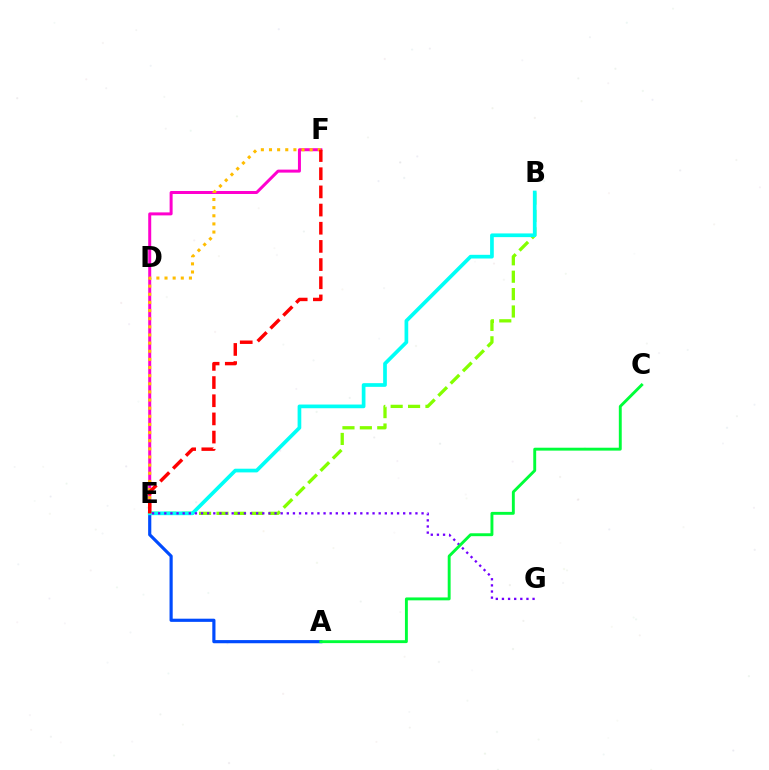{('A', 'E'): [{'color': '#004bff', 'line_style': 'solid', 'thickness': 2.28}], ('B', 'E'): [{'color': '#84ff00', 'line_style': 'dashed', 'thickness': 2.36}, {'color': '#00fff6', 'line_style': 'solid', 'thickness': 2.66}], ('E', 'F'): [{'color': '#ff00cf', 'line_style': 'solid', 'thickness': 2.16}, {'color': '#ffbd00', 'line_style': 'dotted', 'thickness': 2.21}, {'color': '#ff0000', 'line_style': 'dashed', 'thickness': 2.47}], ('E', 'G'): [{'color': '#7200ff', 'line_style': 'dotted', 'thickness': 1.66}], ('A', 'C'): [{'color': '#00ff39', 'line_style': 'solid', 'thickness': 2.09}]}